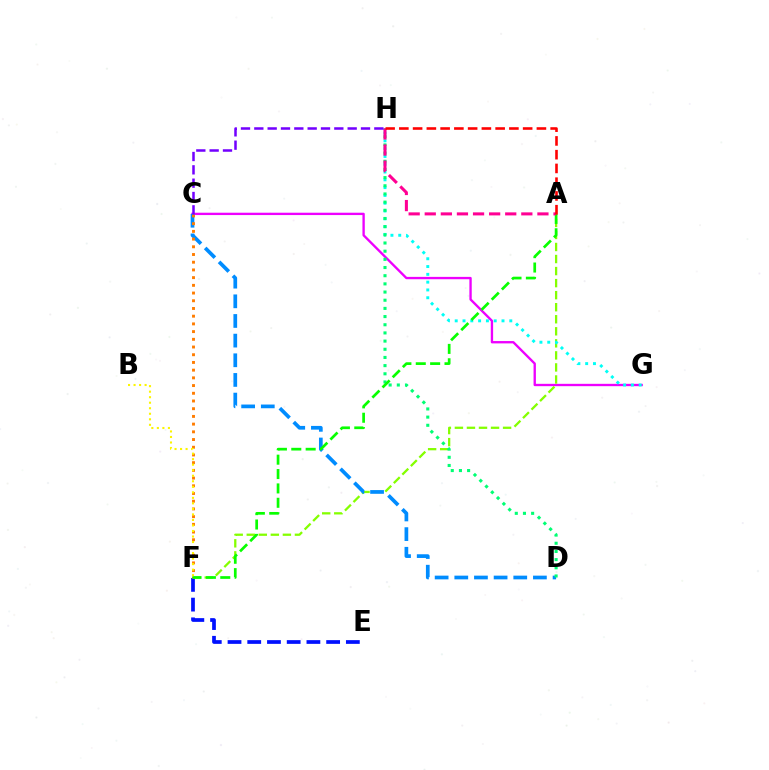{('E', 'F'): [{'color': '#0010ff', 'line_style': 'dashed', 'thickness': 2.68}], ('C', 'G'): [{'color': '#ee00ff', 'line_style': 'solid', 'thickness': 1.69}], ('A', 'F'): [{'color': '#84ff00', 'line_style': 'dashed', 'thickness': 1.64}, {'color': '#08ff00', 'line_style': 'dashed', 'thickness': 1.95}], ('G', 'H'): [{'color': '#00fff6', 'line_style': 'dotted', 'thickness': 2.12}], ('C', 'D'): [{'color': '#008cff', 'line_style': 'dashed', 'thickness': 2.67}], ('C', 'F'): [{'color': '#ff7c00', 'line_style': 'dotted', 'thickness': 2.09}], ('D', 'H'): [{'color': '#00ff74', 'line_style': 'dotted', 'thickness': 2.22}], ('A', 'H'): [{'color': '#ff0094', 'line_style': 'dashed', 'thickness': 2.19}, {'color': '#ff0000', 'line_style': 'dashed', 'thickness': 1.87}], ('B', 'F'): [{'color': '#fcf500', 'line_style': 'dotted', 'thickness': 1.5}], ('C', 'H'): [{'color': '#7200ff', 'line_style': 'dashed', 'thickness': 1.81}]}